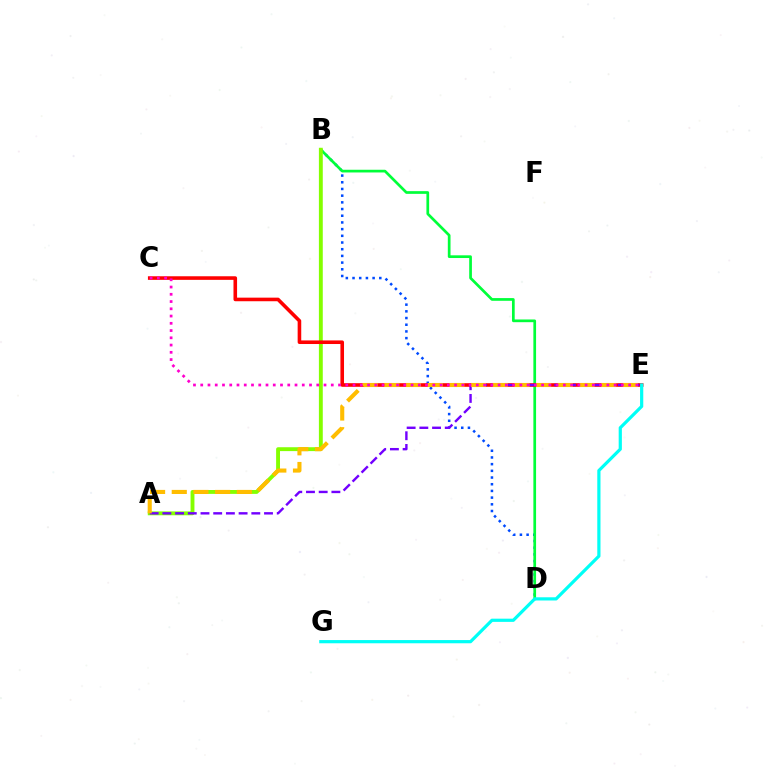{('B', 'D'): [{'color': '#004bff', 'line_style': 'dotted', 'thickness': 1.82}, {'color': '#00ff39', 'line_style': 'solid', 'thickness': 1.95}], ('A', 'B'): [{'color': '#84ff00', 'line_style': 'solid', 'thickness': 2.79}], ('C', 'E'): [{'color': '#ff0000', 'line_style': 'solid', 'thickness': 2.59}, {'color': '#ff00cf', 'line_style': 'dotted', 'thickness': 1.97}], ('A', 'E'): [{'color': '#7200ff', 'line_style': 'dashed', 'thickness': 1.73}, {'color': '#ffbd00', 'line_style': 'dashed', 'thickness': 2.95}], ('E', 'G'): [{'color': '#00fff6', 'line_style': 'solid', 'thickness': 2.31}]}